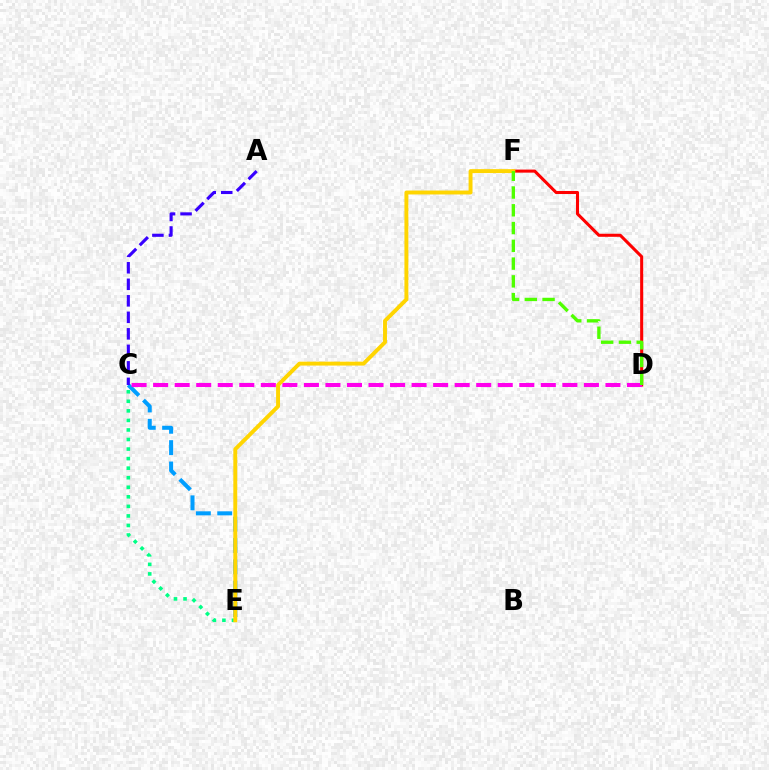{('C', 'E'): [{'color': '#00ff86', 'line_style': 'dotted', 'thickness': 2.59}, {'color': '#009eff', 'line_style': 'dashed', 'thickness': 2.9}], ('D', 'F'): [{'color': '#ff0000', 'line_style': 'solid', 'thickness': 2.2}, {'color': '#4fff00', 'line_style': 'dashed', 'thickness': 2.41}], ('C', 'D'): [{'color': '#ff00ed', 'line_style': 'dashed', 'thickness': 2.93}], ('A', 'C'): [{'color': '#3700ff', 'line_style': 'dashed', 'thickness': 2.24}], ('E', 'F'): [{'color': '#ffd500', 'line_style': 'solid', 'thickness': 2.82}]}